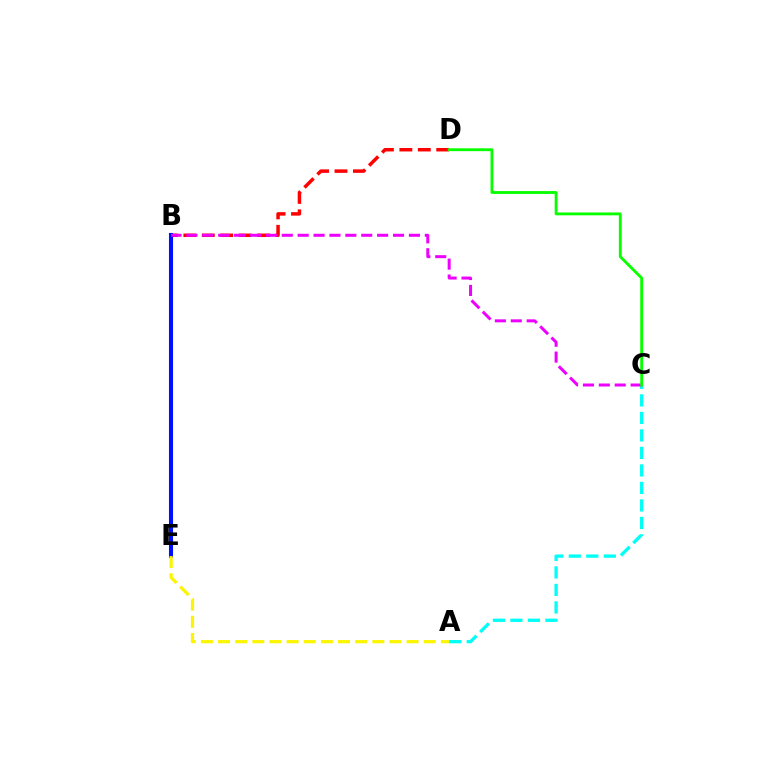{('B', 'D'): [{'color': '#ff0000', 'line_style': 'dashed', 'thickness': 2.5}], ('B', 'E'): [{'color': '#0010ff', 'line_style': 'solid', 'thickness': 2.93}], ('A', 'E'): [{'color': '#fcf500', 'line_style': 'dashed', 'thickness': 2.33}], ('A', 'C'): [{'color': '#00fff6', 'line_style': 'dashed', 'thickness': 2.38}], ('B', 'C'): [{'color': '#ee00ff', 'line_style': 'dashed', 'thickness': 2.16}], ('C', 'D'): [{'color': '#08ff00', 'line_style': 'solid', 'thickness': 2.06}]}